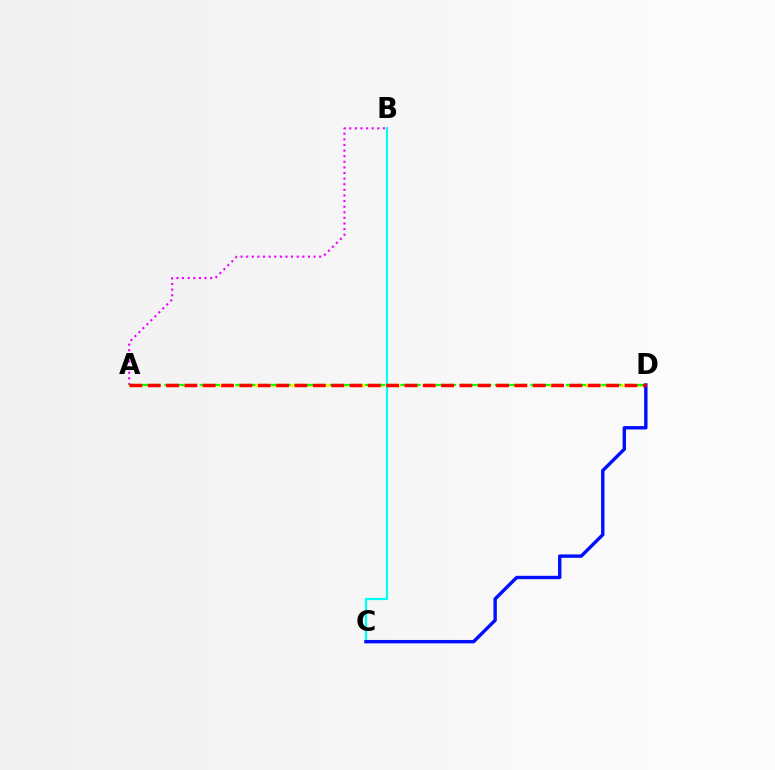{('A', 'D'): [{'color': '#fcf500', 'line_style': 'dotted', 'thickness': 2.42}, {'color': '#08ff00', 'line_style': 'dashed', 'thickness': 1.6}, {'color': '#ff0000', 'line_style': 'dashed', 'thickness': 2.49}], ('B', 'C'): [{'color': '#00fff6', 'line_style': 'solid', 'thickness': 1.6}], ('A', 'B'): [{'color': '#ee00ff', 'line_style': 'dotted', 'thickness': 1.52}], ('C', 'D'): [{'color': '#0010ff', 'line_style': 'solid', 'thickness': 2.45}]}